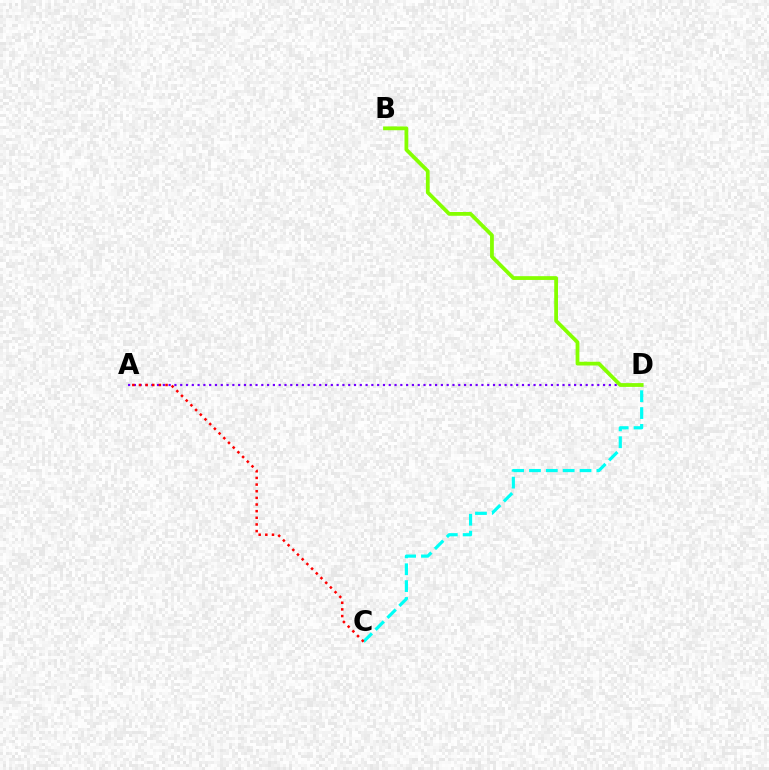{('C', 'D'): [{'color': '#00fff6', 'line_style': 'dashed', 'thickness': 2.29}], ('A', 'D'): [{'color': '#7200ff', 'line_style': 'dotted', 'thickness': 1.57}], ('B', 'D'): [{'color': '#84ff00', 'line_style': 'solid', 'thickness': 2.72}], ('A', 'C'): [{'color': '#ff0000', 'line_style': 'dotted', 'thickness': 1.81}]}